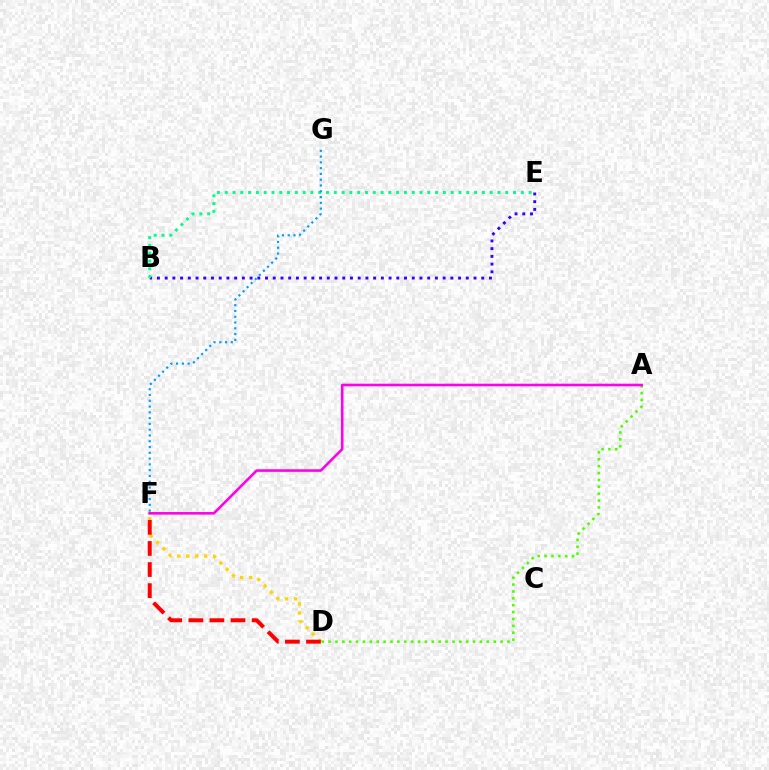{('D', 'F'): [{'color': '#ffd500', 'line_style': 'dotted', 'thickness': 2.44}, {'color': '#ff0000', 'line_style': 'dashed', 'thickness': 2.86}], ('A', 'D'): [{'color': '#4fff00', 'line_style': 'dotted', 'thickness': 1.87}], ('B', 'E'): [{'color': '#3700ff', 'line_style': 'dotted', 'thickness': 2.1}, {'color': '#00ff86', 'line_style': 'dotted', 'thickness': 2.12}], ('F', 'G'): [{'color': '#009eff', 'line_style': 'dotted', 'thickness': 1.57}], ('A', 'F'): [{'color': '#ff00ed', 'line_style': 'solid', 'thickness': 1.87}]}